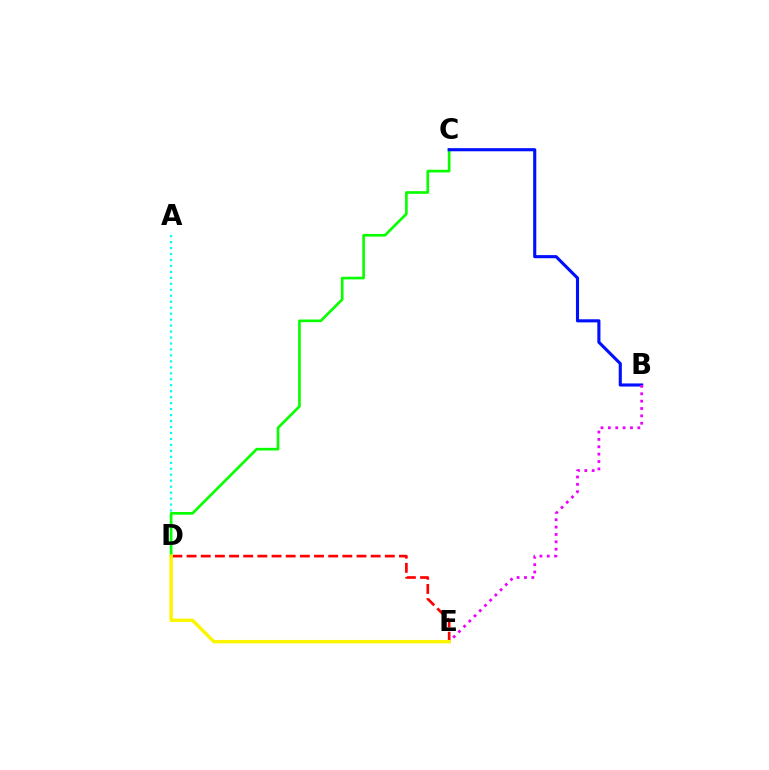{('D', 'E'): [{'color': '#ff0000', 'line_style': 'dashed', 'thickness': 1.92}, {'color': '#fcf500', 'line_style': 'solid', 'thickness': 2.45}], ('A', 'D'): [{'color': '#00fff6', 'line_style': 'dotted', 'thickness': 1.62}], ('C', 'D'): [{'color': '#08ff00', 'line_style': 'solid', 'thickness': 1.91}], ('B', 'C'): [{'color': '#0010ff', 'line_style': 'solid', 'thickness': 2.24}], ('B', 'E'): [{'color': '#ee00ff', 'line_style': 'dotted', 'thickness': 2.0}]}